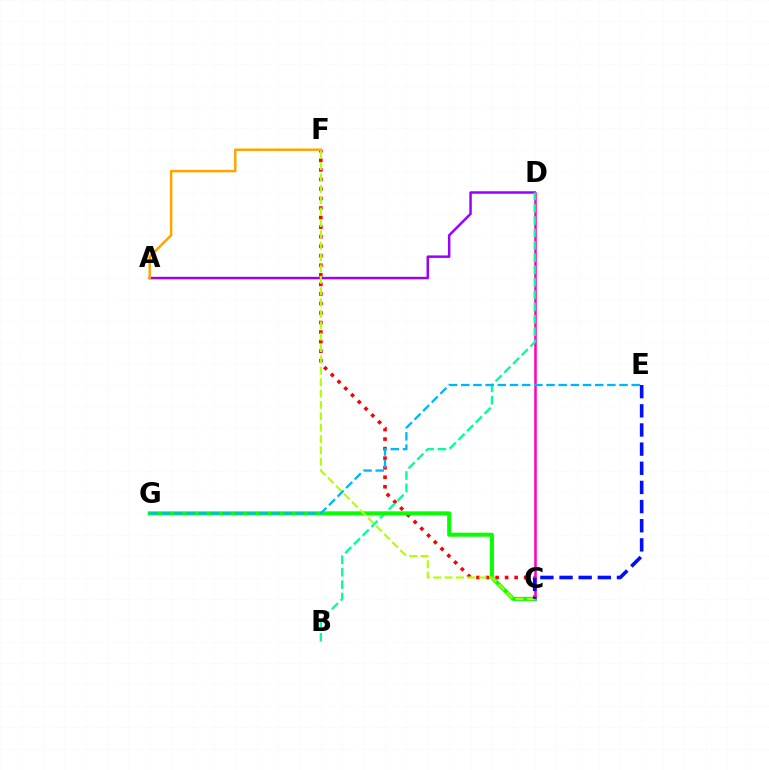{('C', 'F'): [{'color': '#ff0000', 'line_style': 'dotted', 'thickness': 2.59}, {'color': '#b3ff00', 'line_style': 'dashed', 'thickness': 1.55}], ('C', 'D'): [{'color': '#ff00bd', 'line_style': 'solid', 'thickness': 1.83}], ('A', 'D'): [{'color': '#9b00ff', 'line_style': 'solid', 'thickness': 1.79}], ('B', 'D'): [{'color': '#00ff9d', 'line_style': 'dashed', 'thickness': 1.68}], ('C', 'G'): [{'color': '#08ff00', 'line_style': 'solid', 'thickness': 2.88}], ('A', 'F'): [{'color': '#ffa500', 'line_style': 'solid', 'thickness': 1.79}], ('C', 'E'): [{'color': '#0010ff', 'line_style': 'dashed', 'thickness': 2.6}], ('E', 'G'): [{'color': '#00b5ff', 'line_style': 'dashed', 'thickness': 1.65}]}